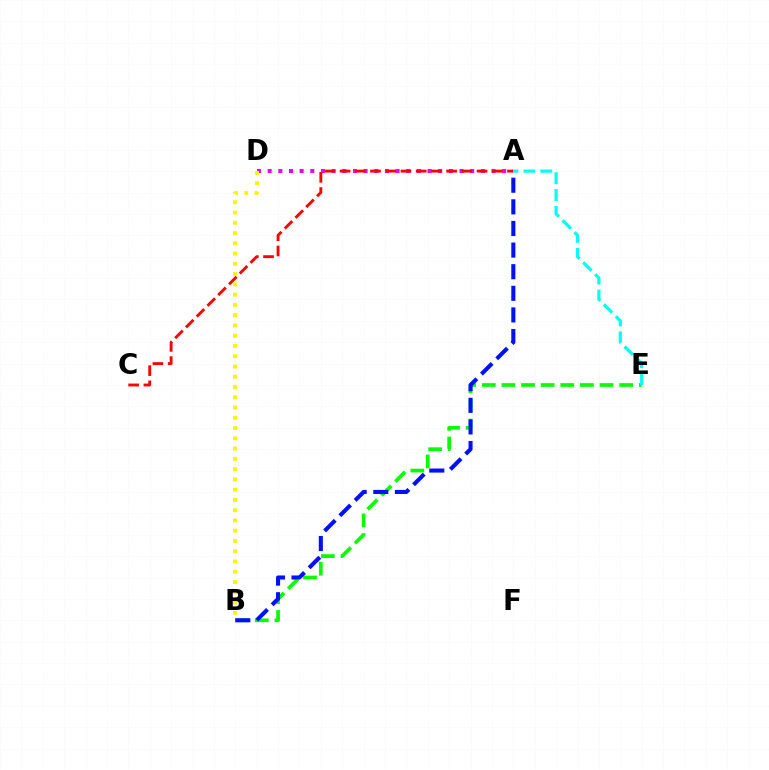{('B', 'E'): [{'color': '#08ff00', 'line_style': 'dashed', 'thickness': 2.67}], ('A', 'D'): [{'color': '#ee00ff', 'line_style': 'dotted', 'thickness': 2.9}], ('A', 'C'): [{'color': '#ff0000', 'line_style': 'dashed', 'thickness': 2.07}], ('A', 'B'): [{'color': '#0010ff', 'line_style': 'dashed', 'thickness': 2.94}], ('B', 'D'): [{'color': '#fcf500', 'line_style': 'dotted', 'thickness': 2.79}], ('A', 'E'): [{'color': '#00fff6', 'line_style': 'dashed', 'thickness': 2.29}]}